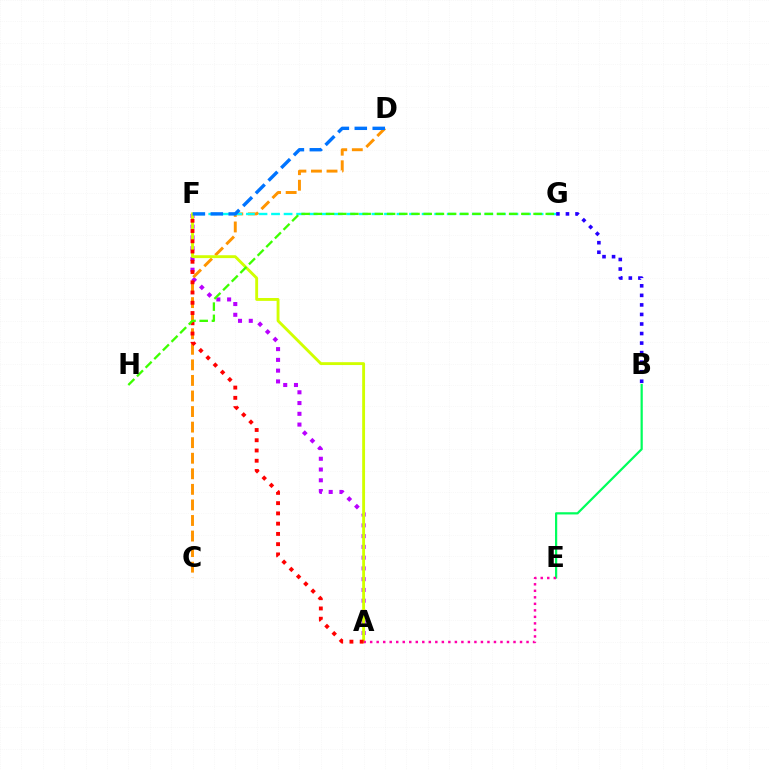{('A', 'F'): [{'color': '#b900ff', 'line_style': 'dotted', 'thickness': 2.92}, {'color': '#d1ff00', 'line_style': 'solid', 'thickness': 2.07}, {'color': '#ff0000', 'line_style': 'dotted', 'thickness': 2.79}], ('C', 'D'): [{'color': '#ff9400', 'line_style': 'dashed', 'thickness': 2.11}], ('B', 'E'): [{'color': '#00ff5c', 'line_style': 'solid', 'thickness': 1.6}], ('B', 'G'): [{'color': '#2500ff', 'line_style': 'dotted', 'thickness': 2.59}], ('F', 'G'): [{'color': '#00fff6', 'line_style': 'dashed', 'thickness': 1.7}], ('A', 'E'): [{'color': '#ff00ac', 'line_style': 'dotted', 'thickness': 1.77}], ('D', 'F'): [{'color': '#0074ff', 'line_style': 'dashed', 'thickness': 2.44}], ('G', 'H'): [{'color': '#3dff00', 'line_style': 'dashed', 'thickness': 1.66}]}